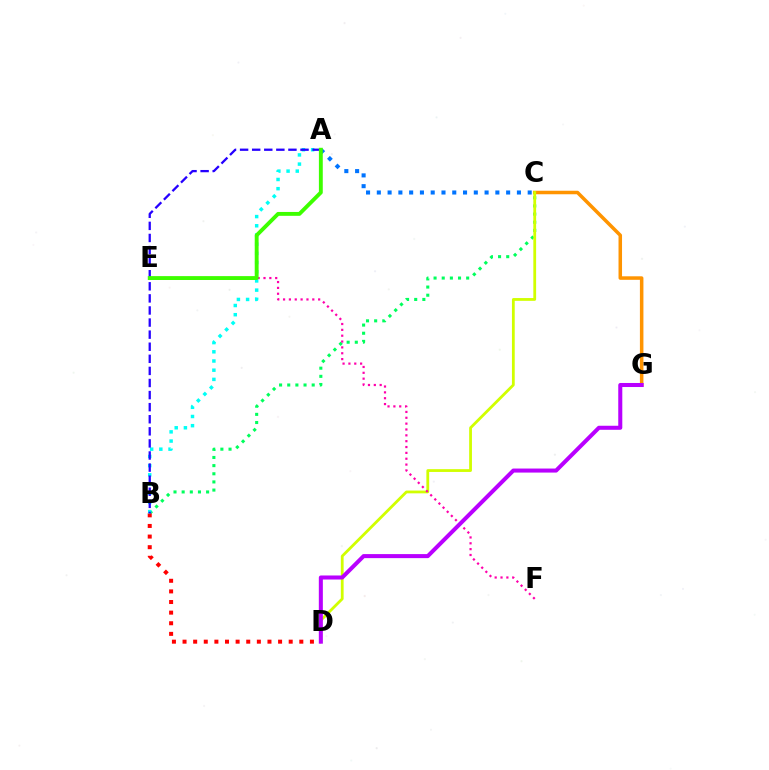{('B', 'C'): [{'color': '#00ff5c', 'line_style': 'dotted', 'thickness': 2.21}], ('C', 'G'): [{'color': '#ff9400', 'line_style': 'solid', 'thickness': 2.53}], ('B', 'D'): [{'color': '#ff0000', 'line_style': 'dotted', 'thickness': 2.88}], ('A', 'B'): [{'color': '#00fff6', 'line_style': 'dotted', 'thickness': 2.5}, {'color': '#2500ff', 'line_style': 'dashed', 'thickness': 1.64}], ('C', 'D'): [{'color': '#d1ff00', 'line_style': 'solid', 'thickness': 2.01}], ('E', 'F'): [{'color': '#ff00ac', 'line_style': 'dotted', 'thickness': 1.59}], ('A', 'C'): [{'color': '#0074ff', 'line_style': 'dotted', 'thickness': 2.93}], ('A', 'E'): [{'color': '#3dff00', 'line_style': 'solid', 'thickness': 2.79}], ('D', 'G'): [{'color': '#b900ff', 'line_style': 'solid', 'thickness': 2.91}]}